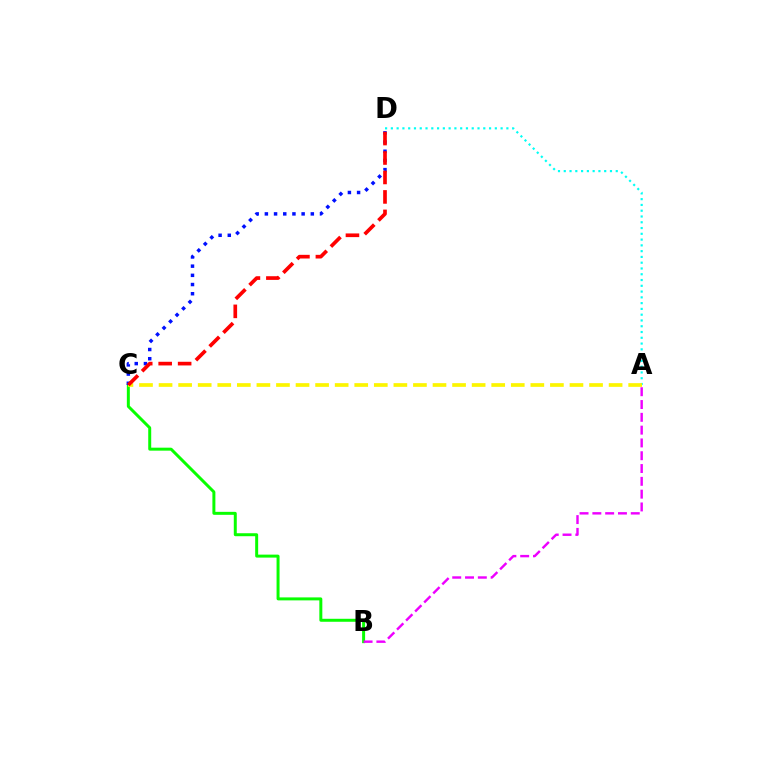{('A', 'D'): [{'color': '#00fff6', 'line_style': 'dotted', 'thickness': 1.57}], ('B', 'C'): [{'color': '#08ff00', 'line_style': 'solid', 'thickness': 2.14}], ('A', 'B'): [{'color': '#ee00ff', 'line_style': 'dashed', 'thickness': 1.74}], ('A', 'C'): [{'color': '#fcf500', 'line_style': 'dashed', 'thickness': 2.66}], ('C', 'D'): [{'color': '#0010ff', 'line_style': 'dotted', 'thickness': 2.5}, {'color': '#ff0000', 'line_style': 'dashed', 'thickness': 2.64}]}